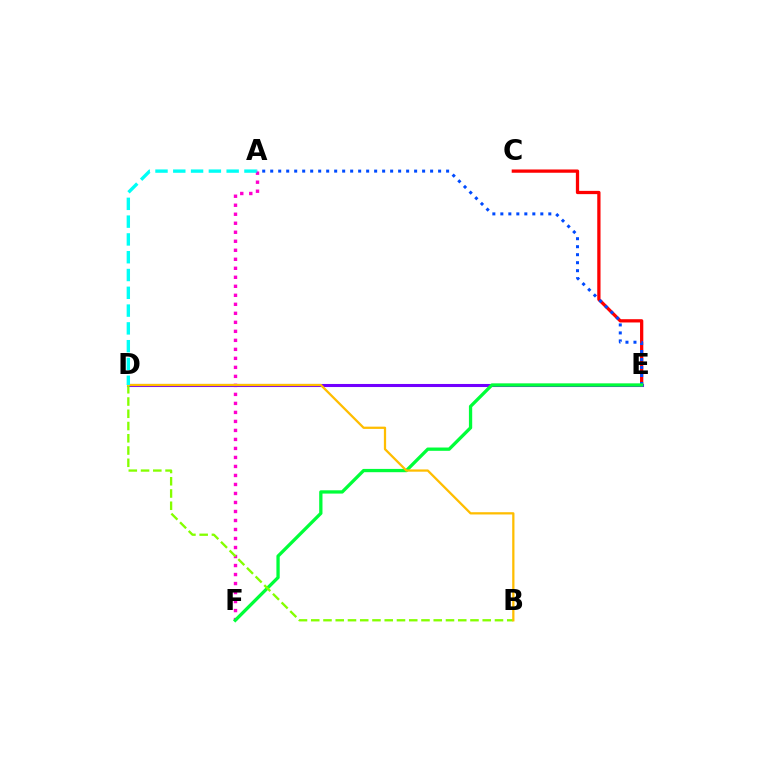{('C', 'E'): [{'color': '#ff0000', 'line_style': 'solid', 'thickness': 2.35}], ('A', 'F'): [{'color': '#ff00cf', 'line_style': 'dotted', 'thickness': 2.45}], ('D', 'E'): [{'color': '#7200ff', 'line_style': 'solid', 'thickness': 2.21}], ('A', 'E'): [{'color': '#004bff', 'line_style': 'dotted', 'thickness': 2.17}], ('E', 'F'): [{'color': '#00ff39', 'line_style': 'solid', 'thickness': 2.37}], ('B', 'D'): [{'color': '#84ff00', 'line_style': 'dashed', 'thickness': 1.66}, {'color': '#ffbd00', 'line_style': 'solid', 'thickness': 1.63}], ('A', 'D'): [{'color': '#00fff6', 'line_style': 'dashed', 'thickness': 2.42}]}